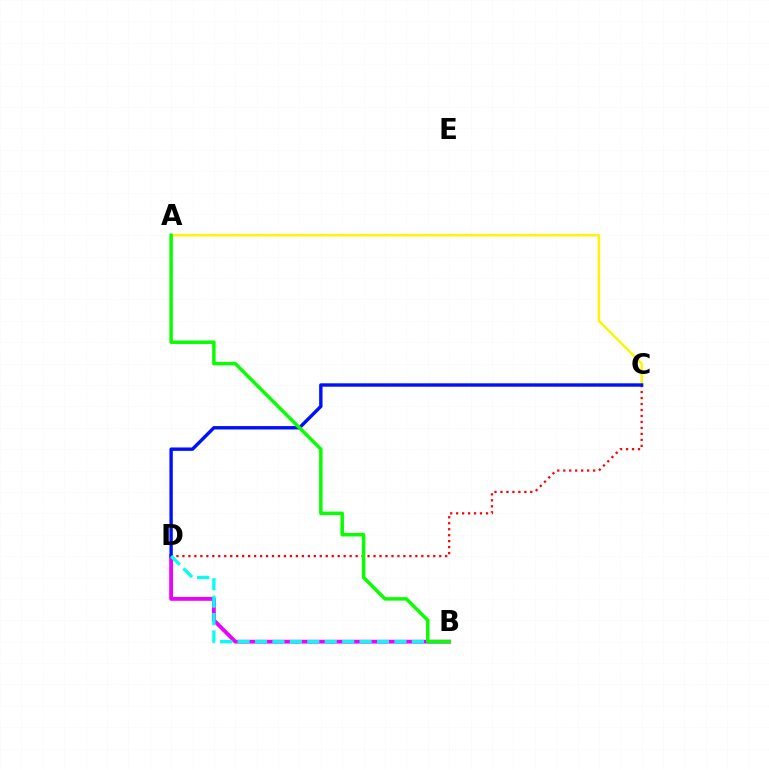{('A', 'C'): [{'color': '#fcf500', 'line_style': 'solid', 'thickness': 1.74}], ('C', 'D'): [{'color': '#ff0000', 'line_style': 'dotted', 'thickness': 1.62}, {'color': '#0010ff', 'line_style': 'solid', 'thickness': 2.44}], ('B', 'D'): [{'color': '#ee00ff', 'line_style': 'solid', 'thickness': 2.75}, {'color': '#00fff6', 'line_style': 'dashed', 'thickness': 2.37}], ('A', 'B'): [{'color': '#08ff00', 'line_style': 'solid', 'thickness': 2.51}]}